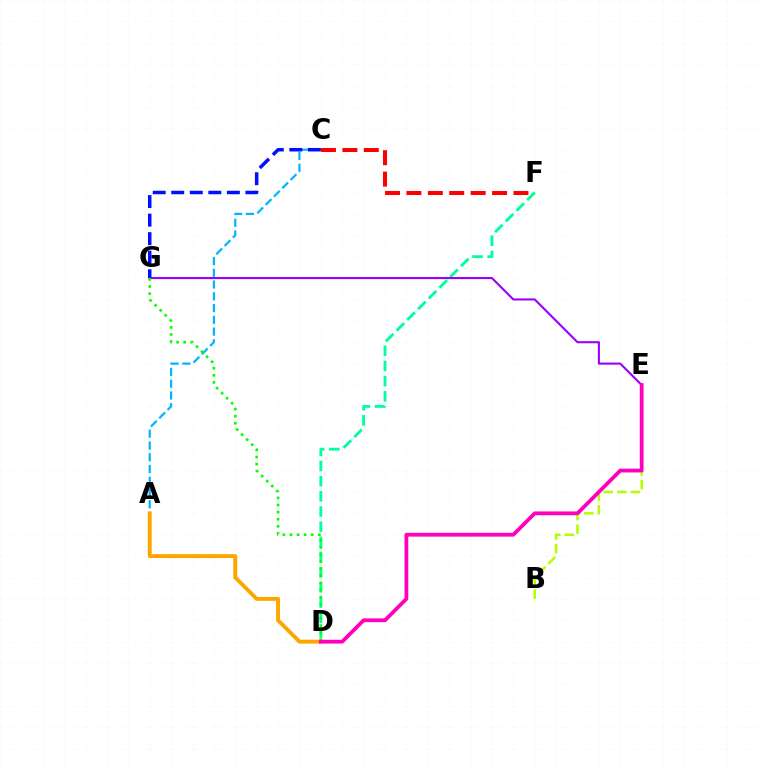{('D', 'F'): [{'color': '#00ff9d', 'line_style': 'dashed', 'thickness': 2.06}], ('A', 'C'): [{'color': '#00b5ff', 'line_style': 'dashed', 'thickness': 1.6}], ('E', 'G'): [{'color': '#9b00ff', 'line_style': 'solid', 'thickness': 1.51}], ('B', 'E'): [{'color': '#b3ff00', 'line_style': 'dashed', 'thickness': 1.85}], ('C', 'G'): [{'color': '#0010ff', 'line_style': 'dashed', 'thickness': 2.52}], ('D', 'G'): [{'color': '#08ff00', 'line_style': 'dotted', 'thickness': 1.93}], ('A', 'D'): [{'color': '#ffa500', 'line_style': 'solid', 'thickness': 2.81}], ('D', 'E'): [{'color': '#ff00bd', 'line_style': 'solid', 'thickness': 2.73}], ('C', 'F'): [{'color': '#ff0000', 'line_style': 'dashed', 'thickness': 2.91}]}